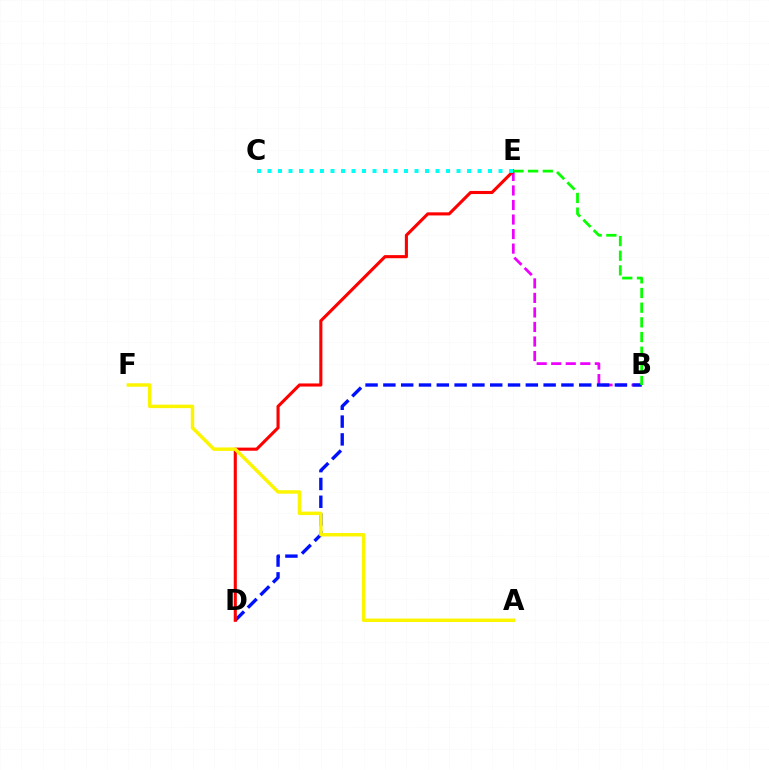{('B', 'E'): [{'color': '#ee00ff', 'line_style': 'dashed', 'thickness': 1.97}, {'color': '#08ff00', 'line_style': 'dashed', 'thickness': 1.99}], ('B', 'D'): [{'color': '#0010ff', 'line_style': 'dashed', 'thickness': 2.42}], ('D', 'E'): [{'color': '#ff0000', 'line_style': 'solid', 'thickness': 2.23}], ('C', 'E'): [{'color': '#00fff6', 'line_style': 'dotted', 'thickness': 2.85}], ('A', 'F'): [{'color': '#fcf500', 'line_style': 'solid', 'thickness': 2.49}]}